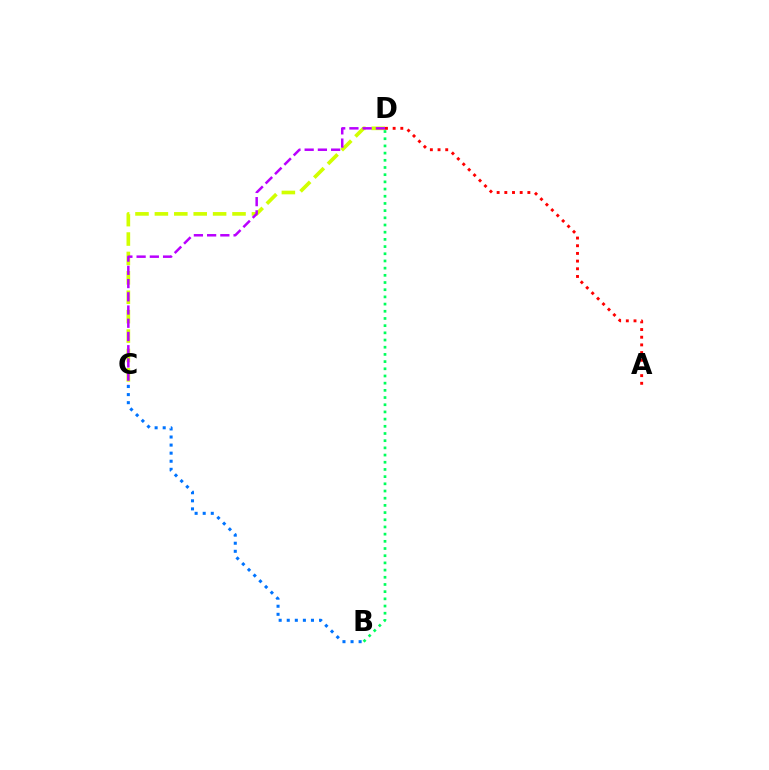{('A', 'D'): [{'color': '#ff0000', 'line_style': 'dotted', 'thickness': 2.09}], ('C', 'D'): [{'color': '#d1ff00', 'line_style': 'dashed', 'thickness': 2.64}, {'color': '#b900ff', 'line_style': 'dashed', 'thickness': 1.8}], ('B', 'C'): [{'color': '#0074ff', 'line_style': 'dotted', 'thickness': 2.19}], ('B', 'D'): [{'color': '#00ff5c', 'line_style': 'dotted', 'thickness': 1.95}]}